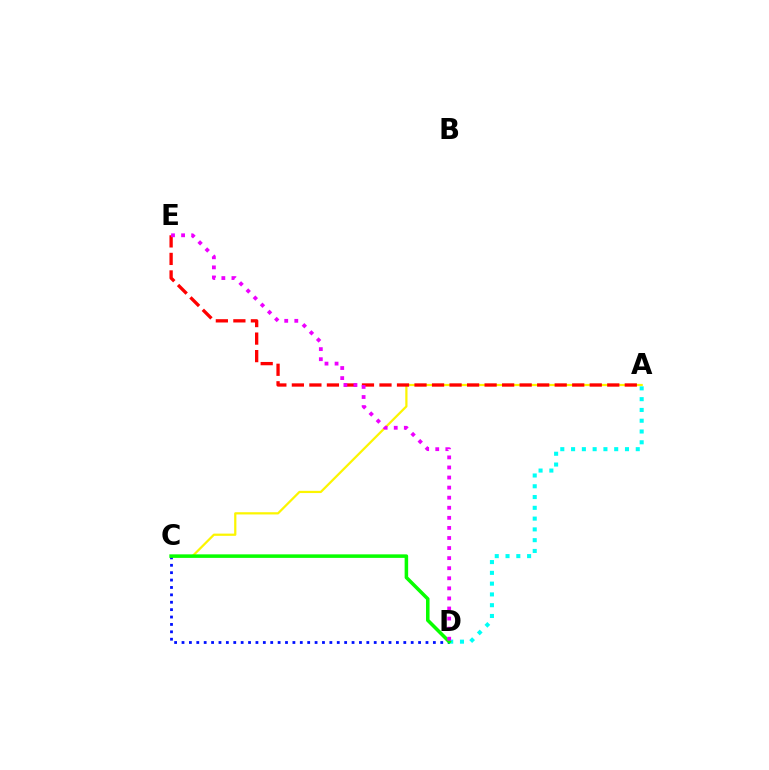{('A', 'C'): [{'color': '#fcf500', 'line_style': 'solid', 'thickness': 1.61}], ('C', 'D'): [{'color': '#0010ff', 'line_style': 'dotted', 'thickness': 2.01}, {'color': '#08ff00', 'line_style': 'solid', 'thickness': 2.54}], ('A', 'D'): [{'color': '#00fff6', 'line_style': 'dotted', 'thickness': 2.93}], ('A', 'E'): [{'color': '#ff0000', 'line_style': 'dashed', 'thickness': 2.38}], ('D', 'E'): [{'color': '#ee00ff', 'line_style': 'dotted', 'thickness': 2.74}]}